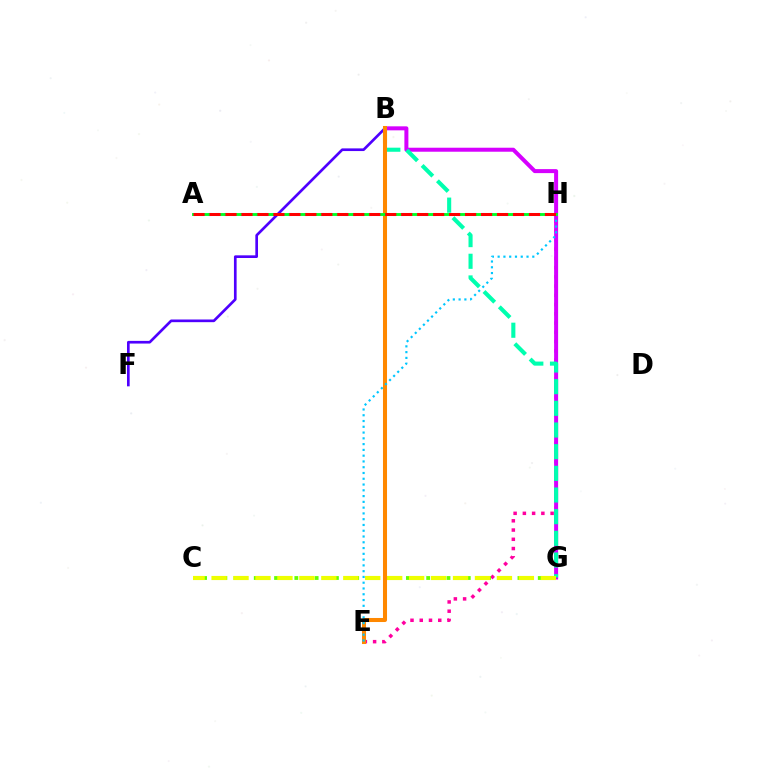{('E', 'H'): [{'color': '#ff00a0', 'line_style': 'dotted', 'thickness': 2.51}, {'color': '#00c7ff', 'line_style': 'dotted', 'thickness': 1.57}], ('B', 'G'): [{'color': '#d600ff', 'line_style': 'solid', 'thickness': 2.88}, {'color': '#00ffaf', 'line_style': 'dashed', 'thickness': 2.94}], ('A', 'H'): [{'color': '#003fff', 'line_style': 'dotted', 'thickness': 2.18}, {'color': '#00ff27', 'line_style': 'solid', 'thickness': 2.07}, {'color': '#ff0000', 'line_style': 'dashed', 'thickness': 2.17}], ('B', 'F'): [{'color': '#4f00ff', 'line_style': 'solid', 'thickness': 1.92}], ('C', 'G'): [{'color': '#66ff00', 'line_style': 'dotted', 'thickness': 2.76}, {'color': '#eeff00', 'line_style': 'dashed', 'thickness': 2.98}], ('B', 'E'): [{'color': '#ff8800', 'line_style': 'solid', 'thickness': 2.91}]}